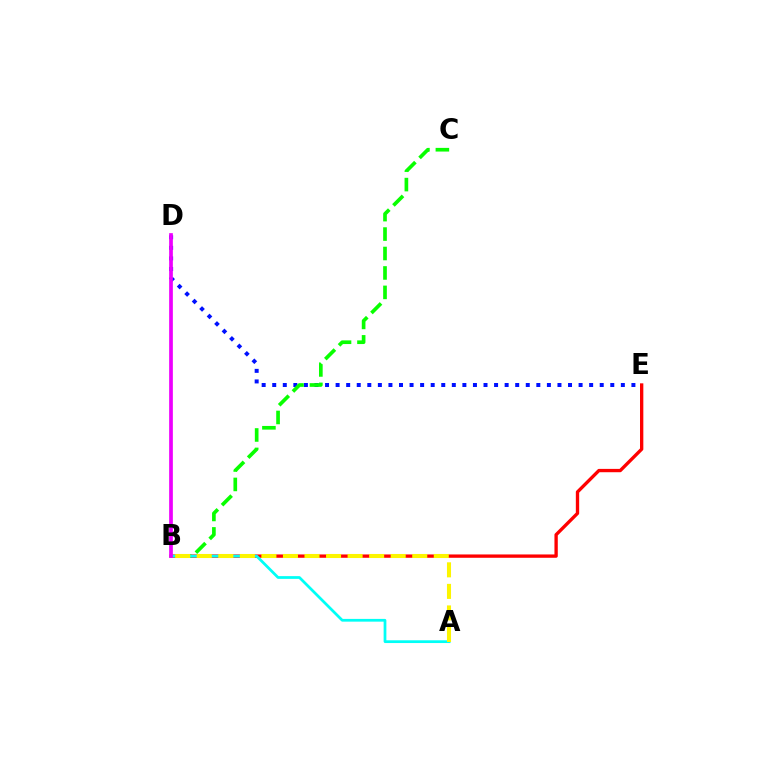{('B', 'E'): [{'color': '#ff0000', 'line_style': 'solid', 'thickness': 2.4}], ('D', 'E'): [{'color': '#0010ff', 'line_style': 'dotted', 'thickness': 2.87}], ('B', 'C'): [{'color': '#08ff00', 'line_style': 'dashed', 'thickness': 2.64}], ('A', 'B'): [{'color': '#00fff6', 'line_style': 'solid', 'thickness': 1.98}, {'color': '#fcf500', 'line_style': 'dashed', 'thickness': 2.93}], ('B', 'D'): [{'color': '#ee00ff', 'line_style': 'solid', 'thickness': 2.67}]}